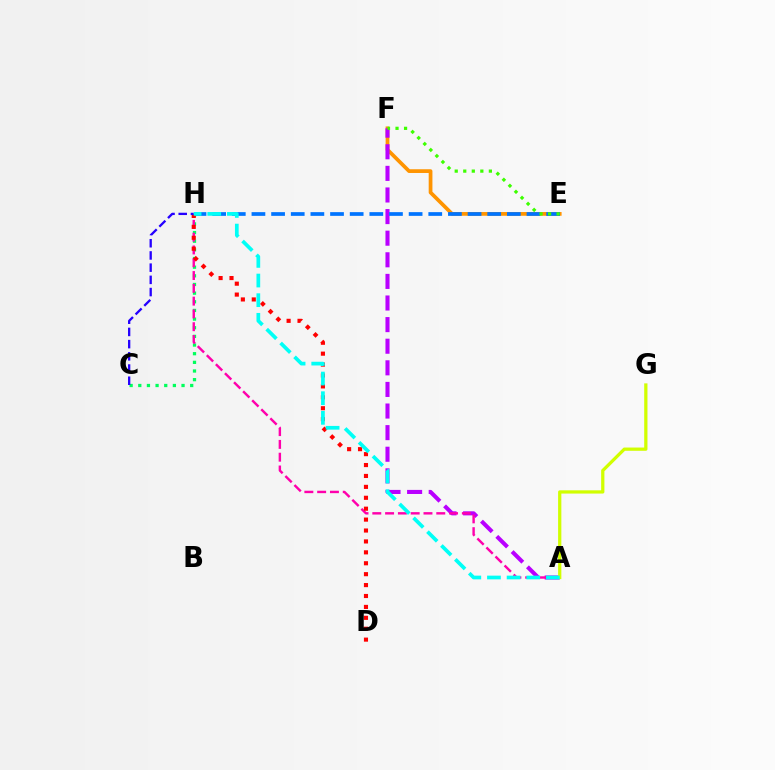{('E', 'F'): [{'color': '#ff9400', 'line_style': 'solid', 'thickness': 2.69}, {'color': '#3dff00', 'line_style': 'dotted', 'thickness': 2.32}], ('A', 'F'): [{'color': '#b900ff', 'line_style': 'dashed', 'thickness': 2.94}], ('E', 'H'): [{'color': '#0074ff', 'line_style': 'dashed', 'thickness': 2.67}], ('C', 'H'): [{'color': '#00ff5c', 'line_style': 'dotted', 'thickness': 2.35}, {'color': '#2500ff', 'line_style': 'dashed', 'thickness': 1.66}], ('A', 'H'): [{'color': '#ff00ac', 'line_style': 'dashed', 'thickness': 1.74}, {'color': '#00fff6', 'line_style': 'dashed', 'thickness': 2.67}], ('D', 'H'): [{'color': '#ff0000', 'line_style': 'dotted', 'thickness': 2.97}], ('A', 'G'): [{'color': '#d1ff00', 'line_style': 'solid', 'thickness': 2.34}]}